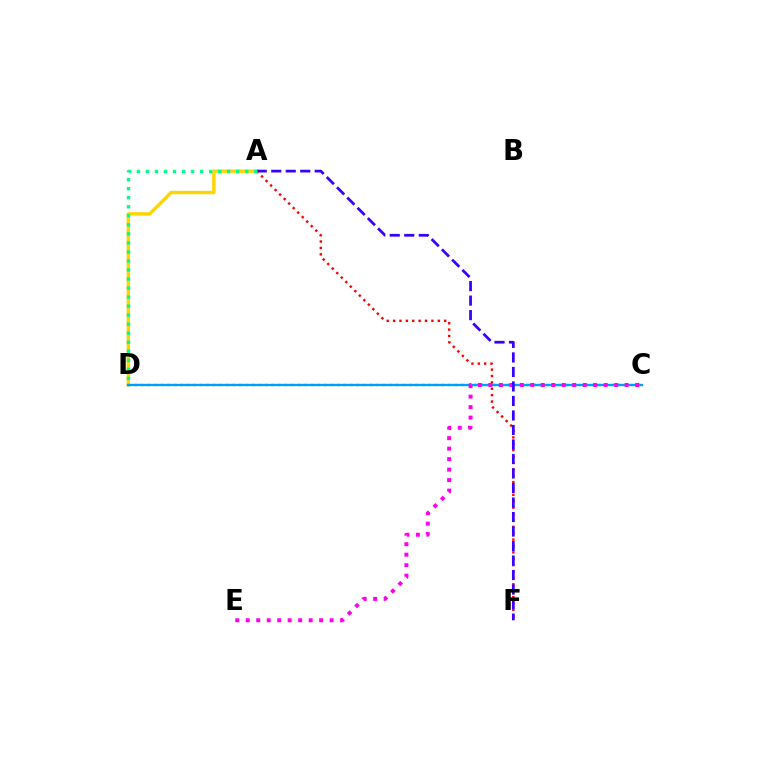{('A', 'F'): [{'color': '#ff0000', 'line_style': 'dotted', 'thickness': 1.74}, {'color': '#3700ff', 'line_style': 'dashed', 'thickness': 1.97}], ('A', 'D'): [{'color': '#ffd500', 'line_style': 'solid', 'thickness': 2.46}, {'color': '#00ff86', 'line_style': 'dotted', 'thickness': 2.45}], ('C', 'D'): [{'color': '#4fff00', 'line_style': 'dotted', 'thickness': 1.77}, {'color': '#009eff', 'line_style': 'solid', 'thickness': 1.69}], ('C', 'E'): [{'color': '#ff00ed', 'line_style': 'dotted', 'thickness': 2.85}]}